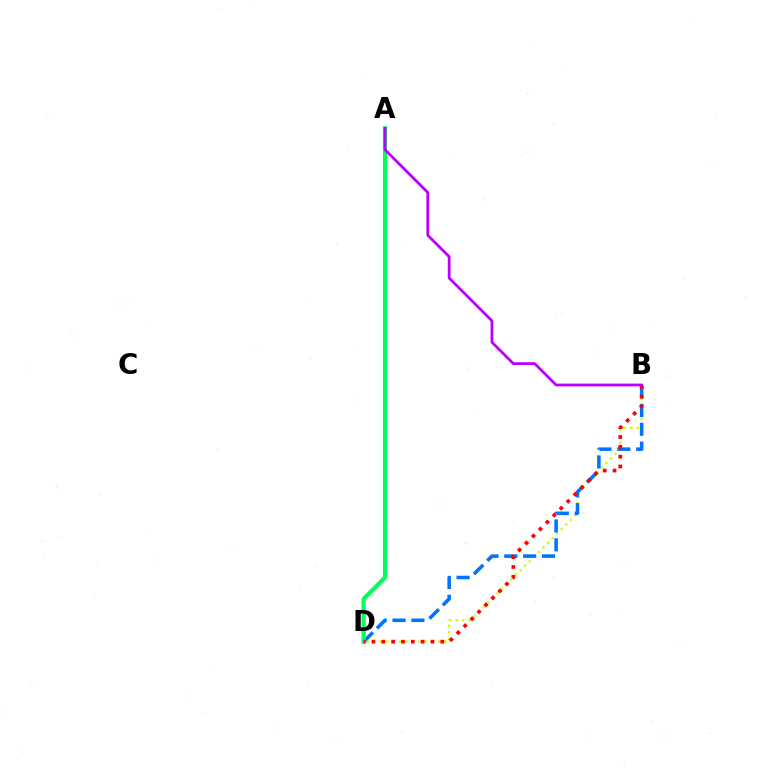{('B', 'D'): [{'color': '#d1ff00', 'line_style': 'dotted', 'thickness': 1.77}, {'color': '#0074ff', 'line_style': 'dashed', 'thickness': 2.56}, {'color': '#ff0000', 'line_style': 'dotted', 'thickness': 2.67}], ('A', 'D'): [{'color': '#00ff5c', 'line_style': 'solid', 'thickness': 3.0}], ('A', 'B'): [{'color': '#b900ff', 'line_style': 'solid', 'thickness': 2.0}]}